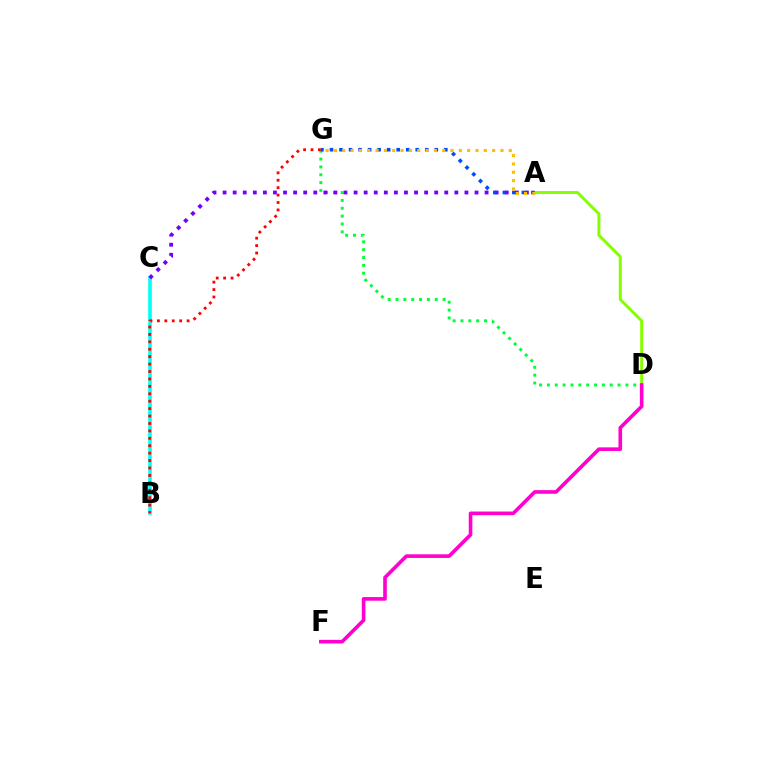{('B', 'C'): [{'color': '#00fff6', 'line_style': 'solid', 'thickness': 2.6}], ('A', 'D'): [{'color': '#84ff00', 'line_style': 'solid', 'thickness': 2.14}], ('D', 'G'): [{'color': '#00ff39', 'line_style': 'dotted', 'thickness': 2.13}], ('D', 'F'): [{'color': '#ff00cf', 'line_style': 'solid', 'thickness': 2.61}], ('A', 'C'): [{'color': '#7200ff', 'line_style': 'dotted', 'thickness': 2.74}], ('B', 'G'): [{'color': '#ff0000', 'line_style': 'dotted', 'thickness': 2.02}], ('A', 'G'): [{'color': '#004bff', 'line_style': 'dotted', 'thickness': 2.59}, {'color': '#ffbd00', 'line_style': 'dotted', 'thickness': 2.26}]}